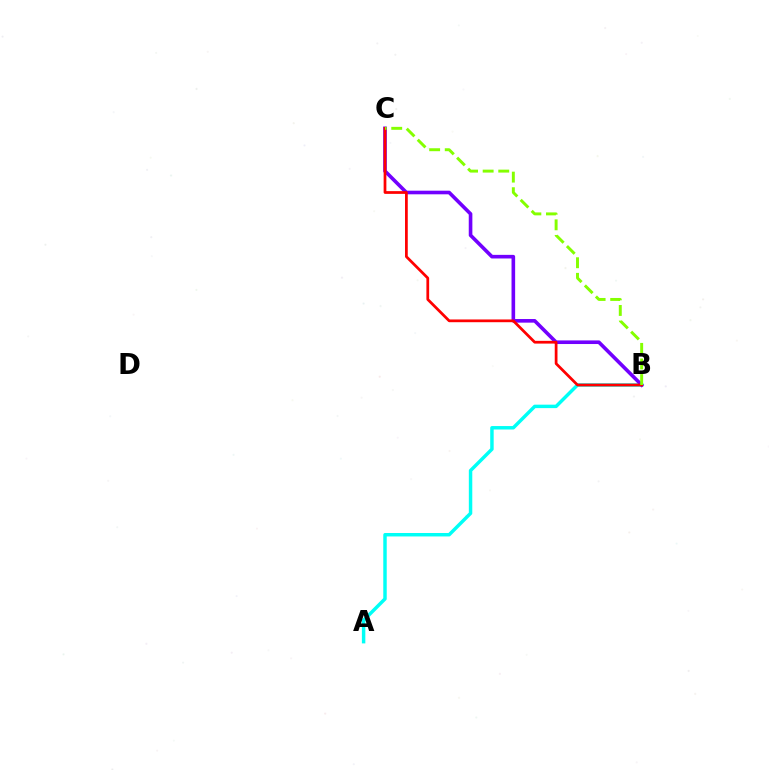{('A', 'B'): [{'color': '#00fff6', 'line_style': 'solid', 'thickness': 2.49}], ('B', 'C'): [{'color': '#7200ff', 'line_style': 'solid', 'thickness': 2.6}, {'color': '#ff0000', 'line_style': 'solid', 'thickness': 1.98}, {'color': '#84ff00', 'line_style': 'dashed', 'thickness': 2.12}]}